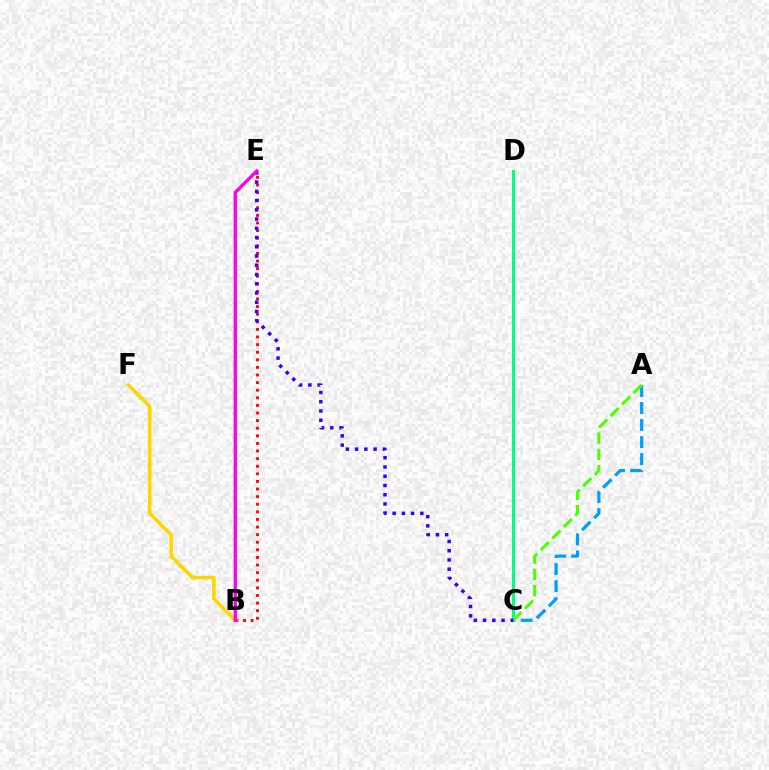{('B', 'E'): [{'color': '#ff0000', 'line_style': 'dotted', 'thickness': 2.07}, {'color': '#ff00ed', 'line_style': 'solid', 'thickness': 2.39}], ('A', 'C'): [{'color': '#009eff', 'line_style': 'dashed', 'thickness': 2.32}, {'color': '#4fff00', 'line_style': 'dashed', 'thickness': 2.21}], ('C', 'D'): [{'color': '#00ff86', 'line_style': 'solid', 'thickness': 2.19}], ('B', 'F'): [{'color': '#ffd500', 'line_style': 'solid', 'thickness': 2.58}], ('C', 'E'): [{'color': '#3700ff', 'line_style': 'dotted', 'thickness': 2.51}]}